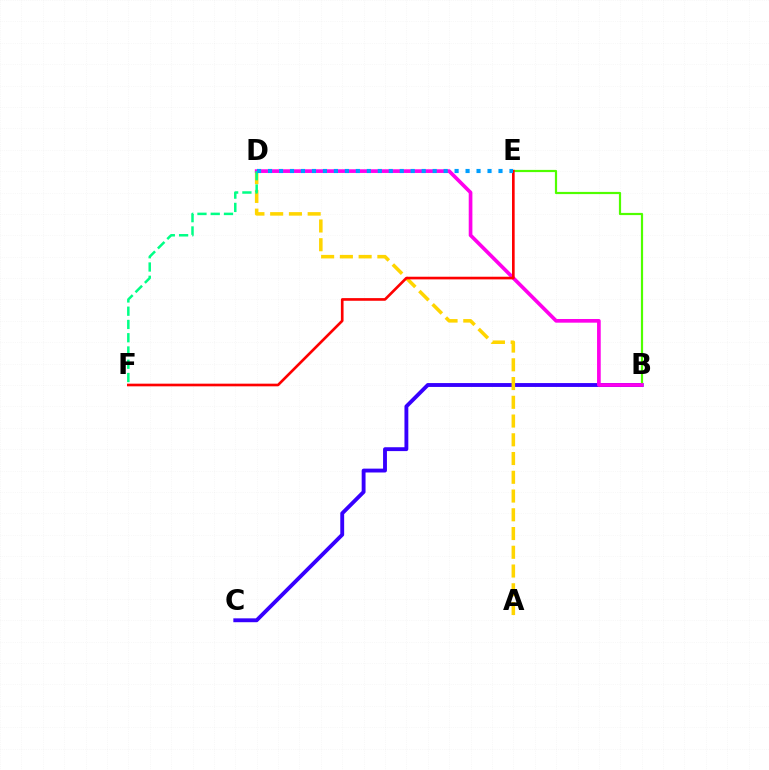{('B', 'C'): [{'color': '#3700ff', 'line_style': 'solid', 'thickness': 2.78}], ('A', 'D'): [{'color': '#ffd500', 'line_style': 'dashed', 'thickness': 2.55}], ('B', 'E'): [{'color': '#4fff00', 'line_style': 'solid', 'thickness': 1.59}], ('B', 'D'): [{'color': '#ff00ed', 'line_style': 'solid', 'thickness': 2.64}], ('D', 'F'): [{'color': '#00ff86', 'line_style': 'dashed', 'thickness': 1.8}], ('E', 'F'): [{'color': '#ff0000', 'line_style': 'solid', 'thickness': 1.91}], ('D', 'E'): [{'color': '#009eff', 'line_style': 'dotted', 'thickness': 2.98}]}